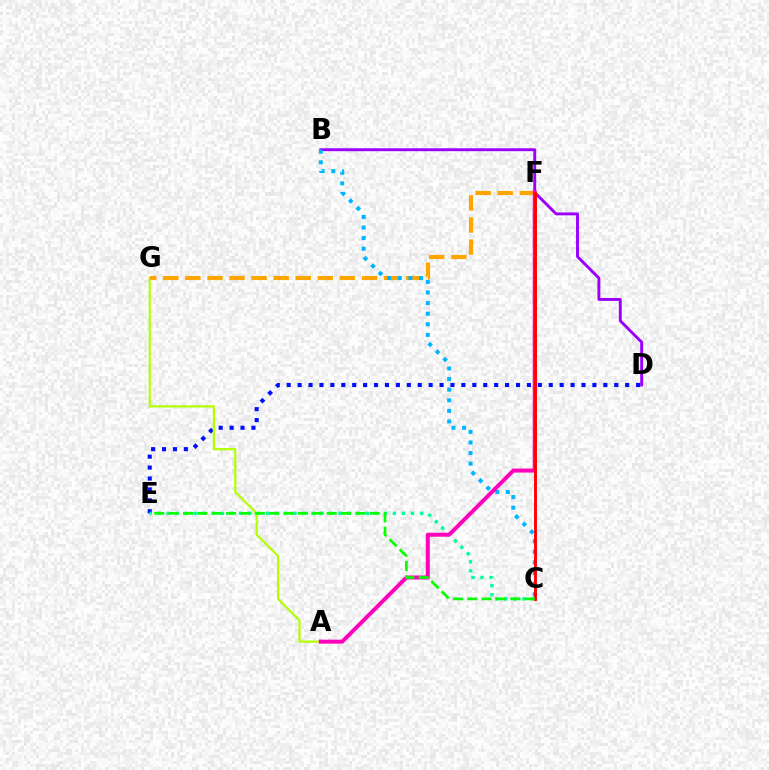{('D', 'E'): [{'color': '#0010ff', 'line_style': 'dotted', 'thickness': 2.97}], ('C', 'E'): [{'color': '#00ff9d', 'line_style': 'dotted', 'thickness': 2.46}, {'color': '#08ff00', 'line_style': 'dashed', 'thickness': 1.95}], ('B', 'D'): [{'color': '#9b00ff', 'line_style': 'solid', 'thickness': 2.09}], ('A', 'G'): [{'color': '#b3ff00', 'line_style': 'solid', 'thickness': 1.58}], ('F', 'G'): [{'color': '#ffa500', 'line_style': 'dashed', 'thickness': 3.0}], ('B', 'C'): [{'color': '#00b5ff', 'line_style': 'dotted', 'thickness': 2.88}], ('A', 'F'): [{'color': '#ff00bd', 'line_style': 'solid', 'thickness': 2.87}], ('C', 'F'): [{'color': '#ff0000', 'line_style': 'solid', 'thickness': 2.07}]}